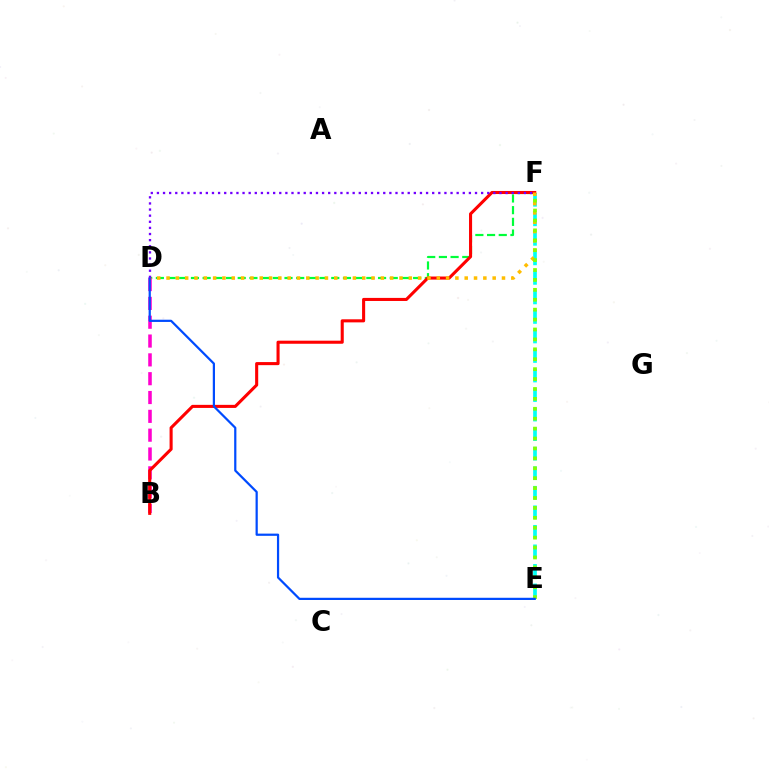{('E', 'F'): [{'color': '#00fff6', 'line_style': 'dashed', 'thickness': 2.65}, {'color': '#84ff00', 'line_style': 'dotted', 'thickness': 2.69}], ('D', 'F'): [{'color': '#00ff39', 'line_style': 'dashed', 'thickness': 1.59}, {'color': '#ffbd00', 'line_style': 'dotted', 'thickness': 2.53}, {'color': '#7200ff', 'line_style': 'dotted', 'thickness': 1.66}], ('B', 'D'): [{'color': '#ff00cf', 'line_style': 'dashed', 'thickness': 2.56}], ('B', 'F'): [{'color': '#ff0000', 'line_style': 'solid', 'thickness': 2.21}], ('D', 'E'): [{'color': '#004bff', 'line_style': 'solid', 'thickness': 1.6}]}